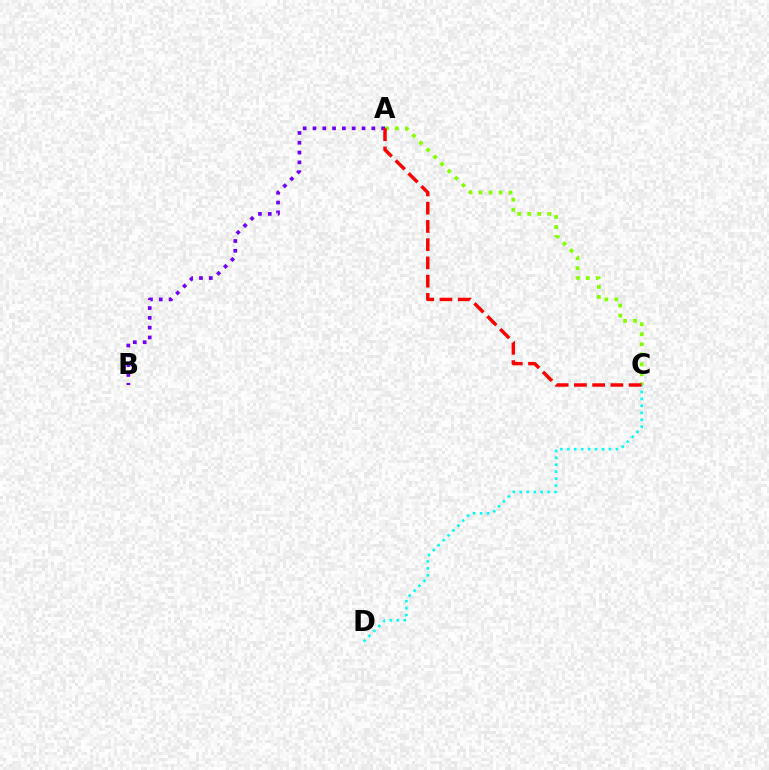{('A', 'C'): [{'color': '#84ff00', 'line_style': 'dotted', 'thickness': 2.72}, {'color': '#ff0000', 'line_style': 'dashed', 'thickness': 2.48}], ('C', 'D'): [{'color': '#00fff6', 'line_style': 'dotted', 'thickness': 1.89}], ('A', 'B'): [{'color': '#7200ff', 'line_style': 'dotted', 'thickness': 2.67}]}